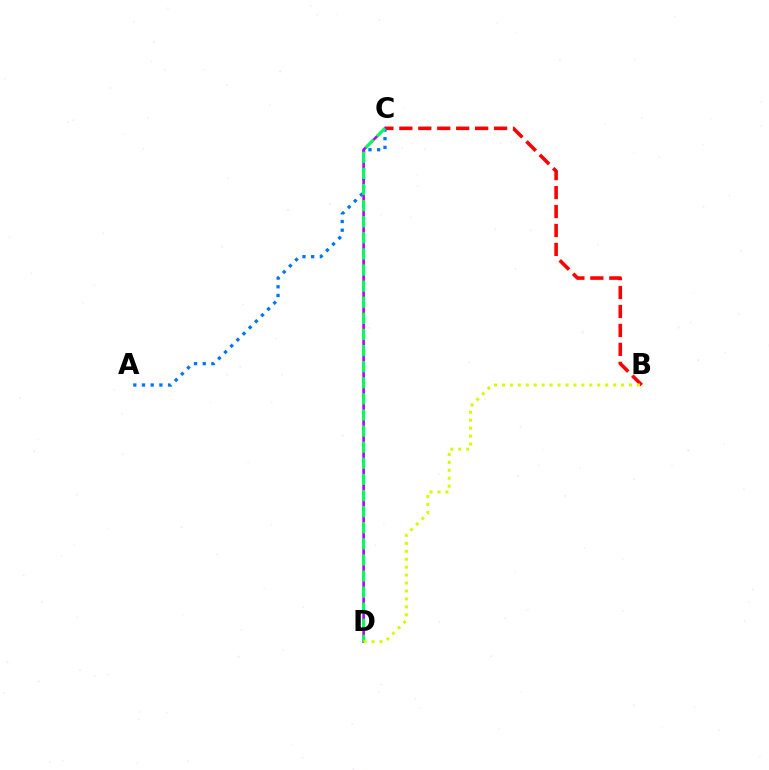{('B', 'C'): [{'color': '#ff0000', 'line_style': 'dashed', 'thickness': 2.57}], ('A', 'C'): [{'color': '#0074ff', 'line_style': 'dotted', 'thickness': 2.36}], ('C', 'D'): [{'color': '#b900ff', 'line_style': 'solid', 'thickness': 1.9}, {'color': '#00ff5c', 'line_style': 'dashed', 'thickness': 2.19}], ('B', 'D'): [{'color': '#d1ff00', 'line_style': 'dotted', 'thickness': 2.16}]}